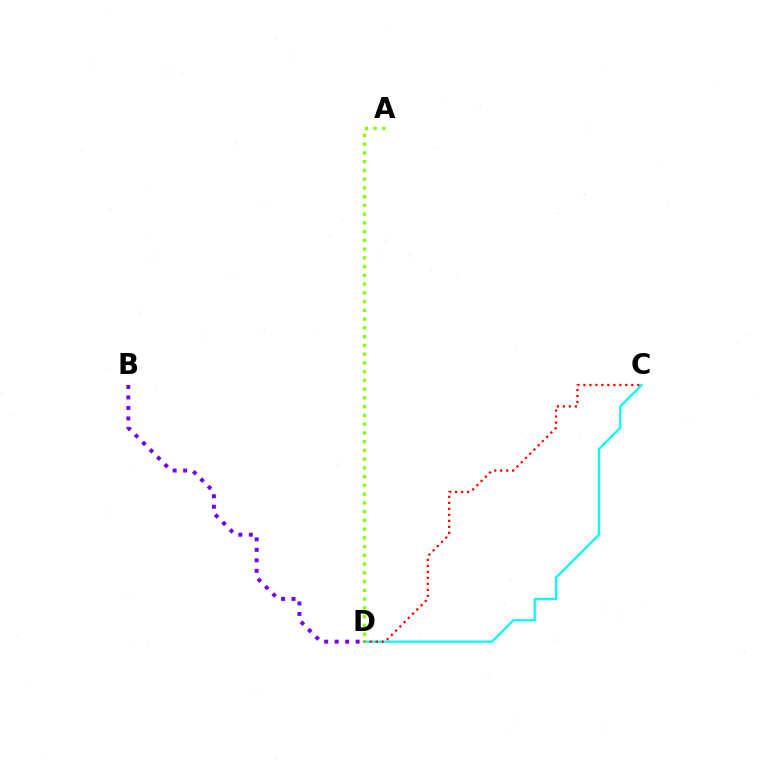{('C', 'D'): [{'color': '#00fff6', 'line_style': 'solid', 'thickness': 1.63}, {'color': '#ff0000', 'line_style': 'dotted', 'thickness': 1.63}], ('B', 'D'): [{'color': '#7200ff', 'line_style': 'dotted', 'thickness': 2.85}], ('A', 'D'): [{'color': '#84ff00', 'line_style': 'dotted', 'thickness': 2.38}]}